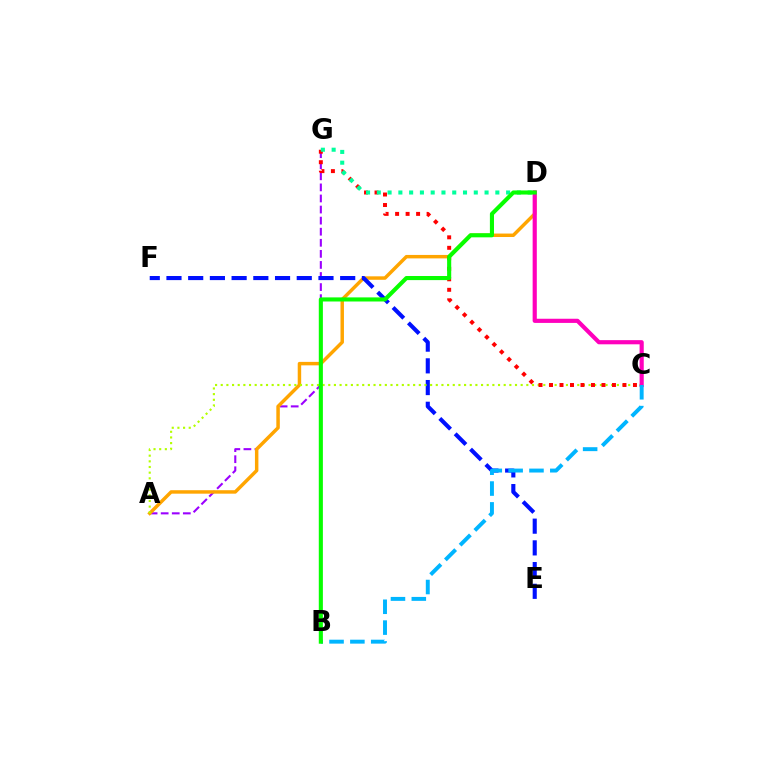{('A', 'G'): [{'color': '#9b00ff', 'line_style': 'dashed', 'thickness': 1.5}], ('A', 'D'): [{'color': '#ffa500', 'line_style': 'solid', 'thickness': 2.49}], ('E', 'F'): [{'color': '#0010ff', 'line_style': 'dashed', 'thickness': 2.95}], ('A', 'C'): [{'color': '#b3ff00', 'line_style': 'dotted', 'thickness': 1.54}], ('C', 'G'): [{'color': '#ff0000', 'line_style': 'dotted', 'thickness': 2.85}], ('C', 'D'): [{'color': '#ff00bd', 'line_style': 'solid', 'thickness': 3.0}], ('B', 'C'): [{'color': '#00b5ff', 'line_style': 'dashed', 'thickness': 2.83}], ('D', 'G'): [{'color': '#00ff9d', 'line_style': 'dotted', 'thickness': 2.93}], ('B', 'D'): [{'color': '#08ff00', 'line_style': 'solid', 'thickness': 2.95}]}